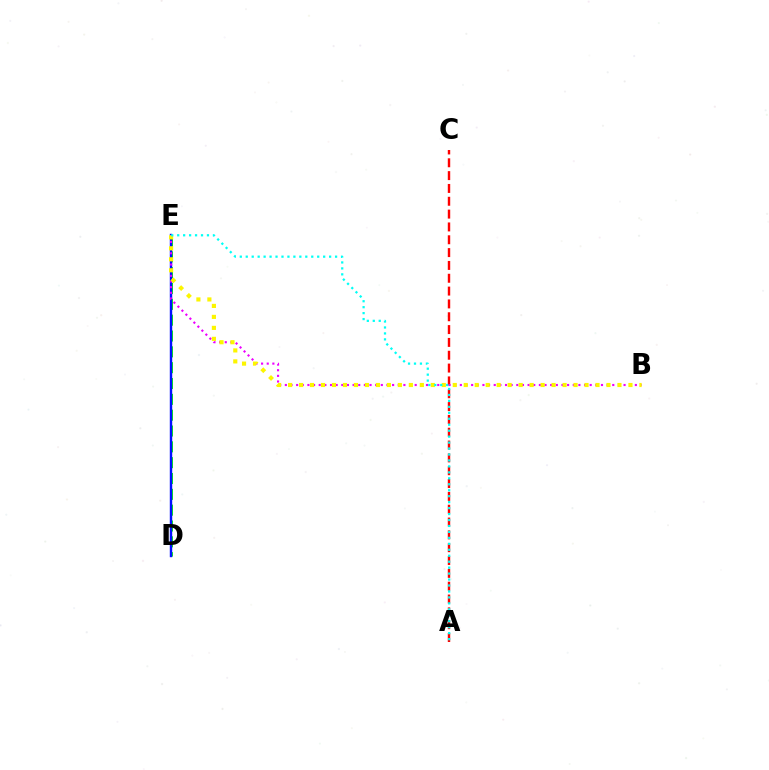{('D', 'E'): [{'color': '#08ff00', 'line_style': 'dashed', 'thickness': 2.15}, {'color': '#0010ff', 'line_style': 'solid', 'thickness': 1.74}], ('A', 'C'): [{'color': '#ff0000', 'line_style': 'dashed', 'thickness': 1.74}], ('B', 'E'): [{'color': '#ee00ff', 'line_style': 'dotted', 'thickness': 1.53}, {'color': '#fcf500', 'line_style': 'dotted', 'thickness': 2.98}], ('A', 'E'): [{'color': '#00fff6', 'line_style': 'dotted', 'thickness': 1.62}]}